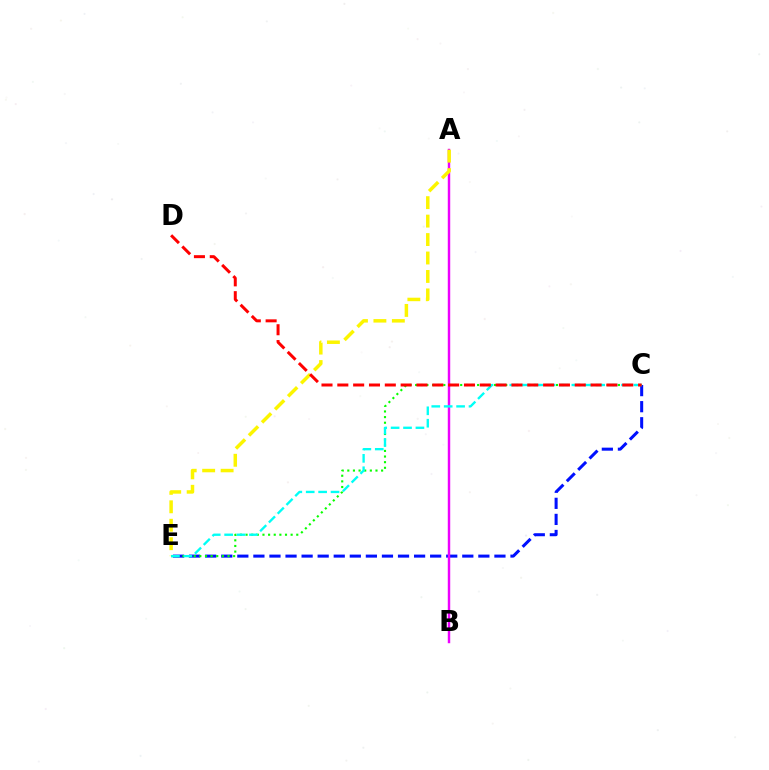{('C', 'E'): [{'color': '#0010ff', 'line_style': 'dashed', 'thickness': 2.18}, {'color': '#08ff00', 'line_style': 'dotted', 'thickness': 1.53}, {'color': '#00fff6', 'line_style': 'dashed', 'thickness': 1.69}], ('A', 'B'): [{'color': '#ee00ff', 'line_style': 'solid', 'thickness': 1.76}], ('A', 'E'): [{'color': '#fcf500', 'line_style': 'dashed', 'thickness': 2.51}], ('C', 'D'): [{'color': '#ff0000', 'line_style': 'dashed', 'thickness': 2.15}]}